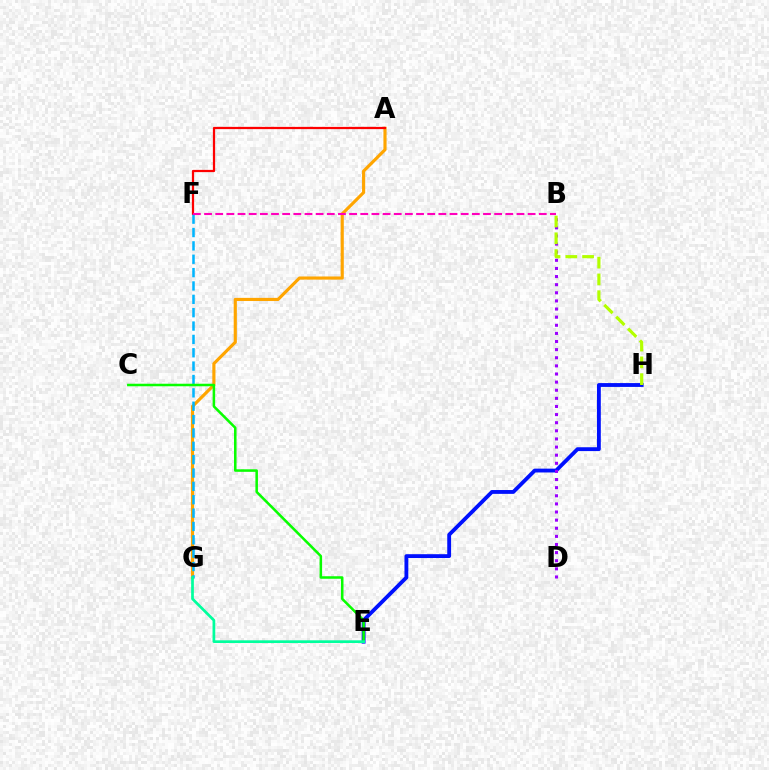{('E', 'H'): [{'color': '#0010ff', 'line_style': 'solid', 'thickness': 2.76}], ('A', 'G'): [{'color': '#ffa500', 'line_style': 'solid', 'thickness': 2.27}], ('A', 'F'): [{'color': '#ff0000', 'line_style': 'solid', 'thickness': 1.61}], ('F', 'G'): [{'color': '#00b5ff', 'line_style': 'dashed', 'thickness': 1.81}], ('B', 'F'): [{'color': '#ff00bd', 'line_style': 'dashed', 'thickness': 1.52}], ('B', 'D'): [{'color': '#9b00ff', 'line_style': 'dotted', 'thickness': 2.21}], ('C', 'E'): [{'color': '#08ff00', 'line_style': 'solid', 'thickness': 1.82}], ('E', 'G'): [{'color': '#00ff9d', 'line_style': 'solid', 'thickness': 1.96}], ('B', 'H'): [{'color': '#b3ff00', 'line_style': 'dashed', 'thickness': 2.28}]}